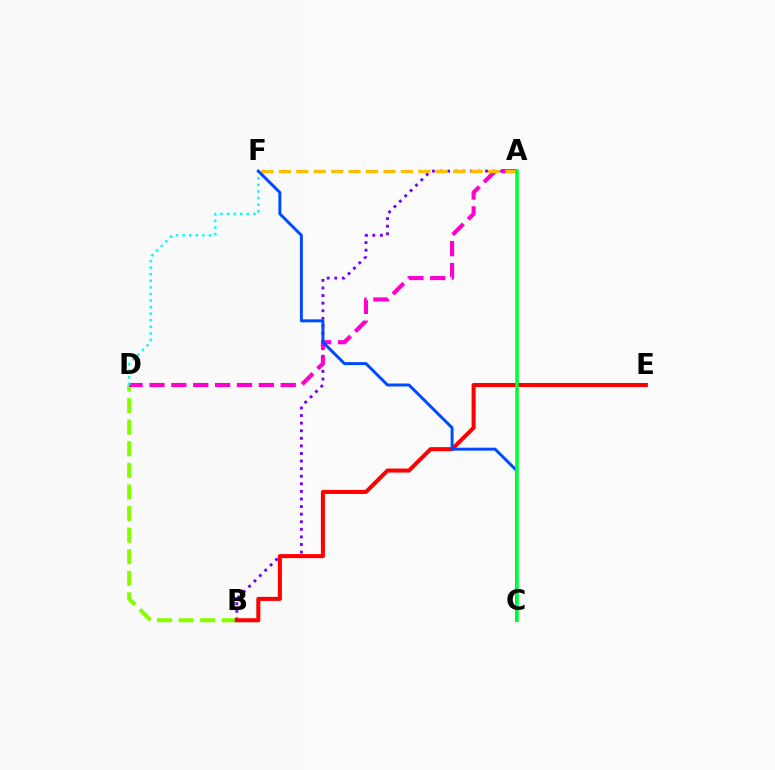{('A', 'B'): [{'color': '#7200ff', 'line_style': 'dotted', 'thickness': 2.06}], ('B', 'D'): [{'color': '#84ff00', 'line_style': 'dashed', 'thickness': 2.93}], ('A', 'D'): [{'color': '#ff00cf', 'line_style': 'dashed', 'thickness': 2.97}], ('B', 'E'): [{'color': '#ff0000', 'line_style': 'solid', 'thickness': 2.91}], ('A', 'F'): [{'color': '#ffbd00', 'line_style': 'dashed', 'thickness': 2.37}], ('D', 'F'): [{'color': '#00fff6', 'line_style': 'dotted', 'thickness': 1.79}], ('C', 'F'): [{'color': '#004bff', 'line_style': 'solid', 'thickness': 2.14}], ('A', 'C'): [{'color': '#00ff39', 'line_style': 'solid', 'thickness': 2.54}]}